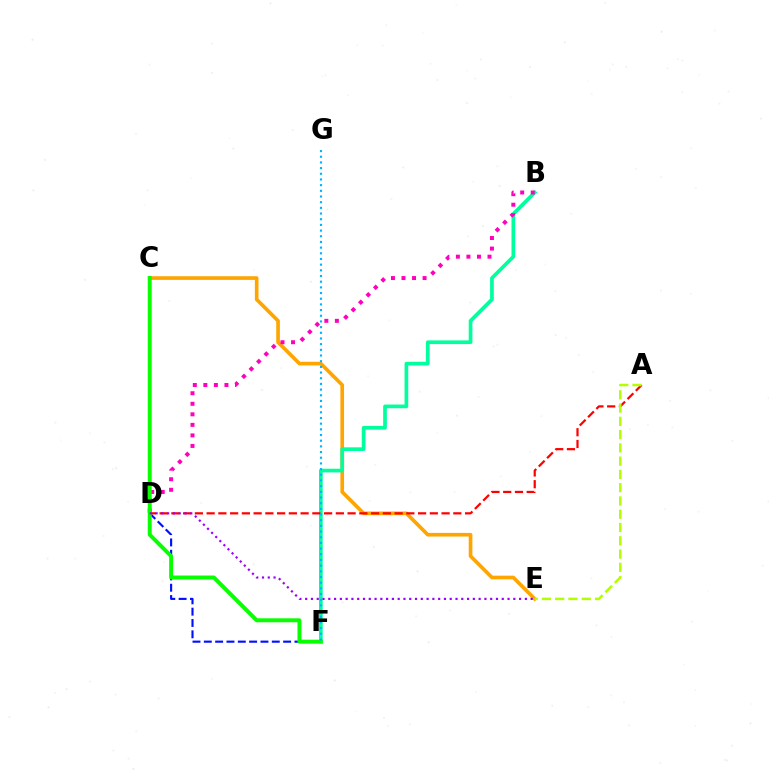{('C', 'E'): [{'color': '#ffa500', 'line_style': 'solid', 'thickness': 2.63}], ('D', 'F'): [{'color': '#0010ff', 'line_style': 'dashed', 'thickness': 1.54}], ('B', 'F'): [{'color': '#00ff9d', 'line_style': 'solid', 'thickness': 2.65}], ('B', 'D'): [{'color': '#ff00bd', 'line_style': 'dotted', 'thickness': 2.86}], ('A', 'D'): [{'color': '#ff0000', 'line_style': 'dashed', 'thickness': 1.6}], ('C', 'F'): [{'color': '#08ff00', 'line_style': 'solid', 'thickness': 2.84}], ('F', 'G'): [{'color': '#00b5ff', 'line_style': 'dotted', 'thickness': 1.54}], ('D', 'E'): [{'color': '#9b00ff', 'line_style': 'dotted', 'thickness': 1.57}], ('A', 'E'): [{'color': '#b3ff00', 'line_style': 'dashed', 'thickness': 1.8}]}